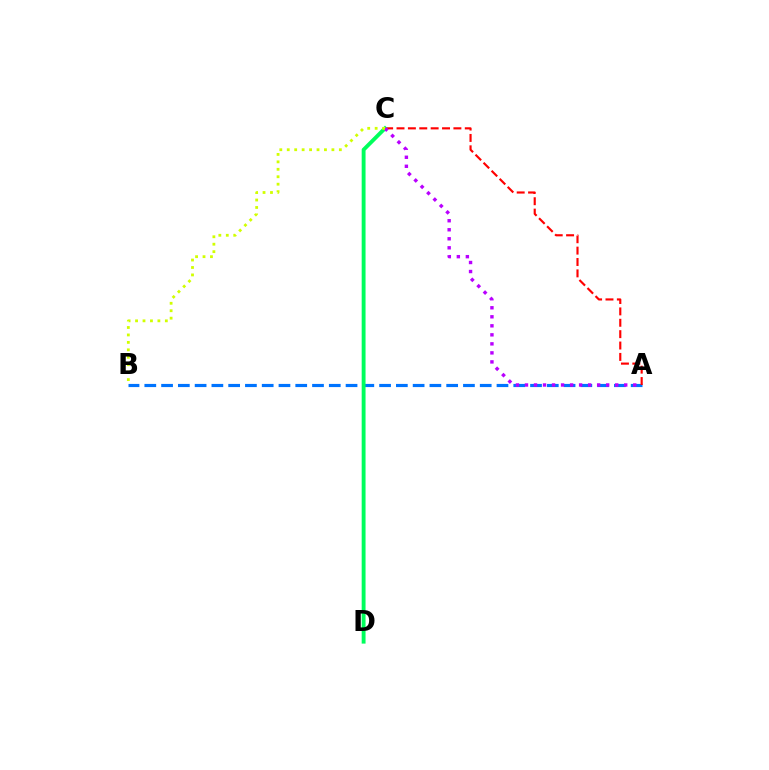{('A', 'B'): [{'color': '#0074ff', 'line_style': 'dashed', 'thickness': 2.28}], ('A', 'C'): [{'color': '#ff0000', 'line_style': 'dashed', 'thickness': 1.55}, {'color': '#b900ff', 'line_style': 'dotted', 'thickness': 2.45}], ('C', 'D'): [{'color': '#00ff5c', 'line_style': 'solid', 'thickness': 2.79}], ('B', 'C'): [{'color': '#d1ff00', 'line_style': 'dotted', 'thickness': 2.02}]}